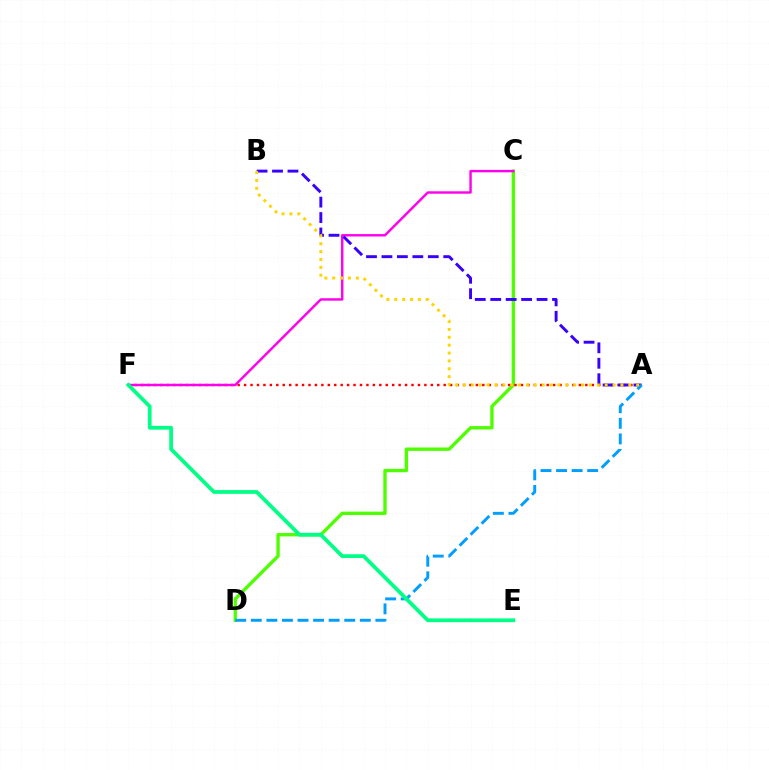{('C', 'D'): [{'color': '#4fff00', 'line_style': 'solid', 'thickness': 2.42}], ('A', 'F'): [{'color': '#ff0000', 'line_style': 'dotted', 'thickness': 1.75}], ('C', 'F'): [{'color': '#ff00ed', 'line_style': 'solid', 'thickness': 1.75}], ('A', 'B'): [{'color': '#3700ff', 'line_style': 'dashed', 'thickness': 2.1}, {'color': '#ffd500', 'line_style': 'dotted', 'thickness': 2.14}], ('A', 'D'): [{'color': '#009eff', 'line_style': 'dashed', 'thickness': 2.12}], ('E', 'F'): [{'color': '#00ff86', 'line_style': 'solid', 'thickness': 2.71}]}